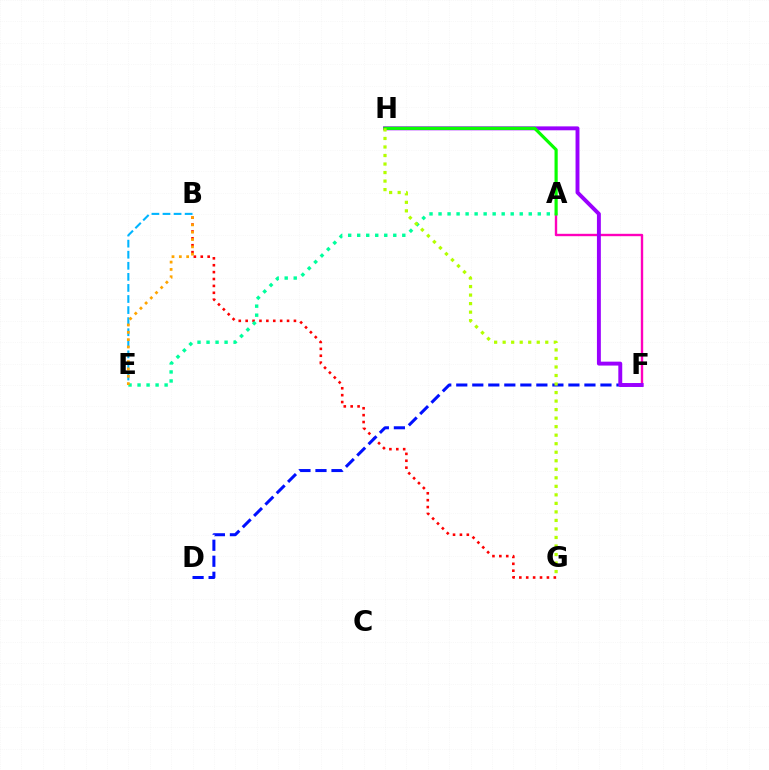{('B', 'G'): [{'color': '#ff0000', 'line_style': 'dotted', 'thickness': 1.87}], ('A', 'F'): [{'color': '#ff00bd', 'line_style': 'solid', 'thickness': 1.71}], ('D', 'F'): [{'color': '#0010ff', 'line_style': 'dashed', 'thickness': 2.18}], ('B', 'E'): [{'color': '#00b5ff', 'line_style': 'dashed', 'thickness': 1.5}, {'color': '#ffa500', 'line_style': 'dotted', 'thickness': 1.99}], ('A', 'E'): [{'color': '#00ff9d', 'line_style': 'dotted', 'thickness': 2.45}], ('F', 'H'): [{'color': '#9b00ff', 'line_style': 'solid', 'thickness': 2.81}], ('A', 'H'): [{'color': '#08ff00', 'line_style': 'solid', 'thickness': 2.29}], ('G', 'H'): [{'color': '#b3ff00', 'line_style': 'dotted', 'thickness': 2.32}]}